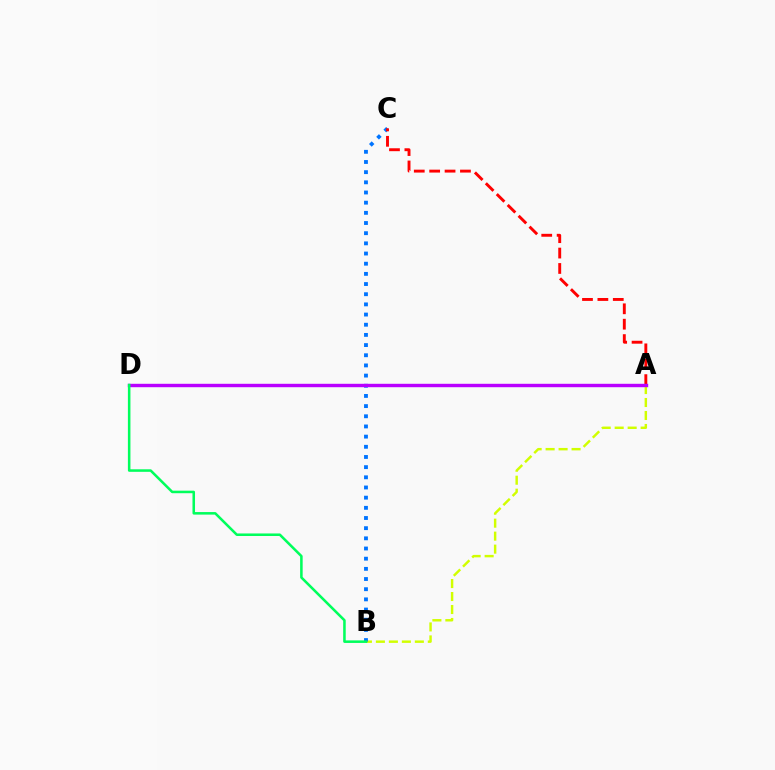{('A', 'B'): [{'color': '#d1ff00', 'line_style': 'dashed', 'thickness': 1.76}], ('B', 'C'): [{'color': '#0074ff', 'line_style': 'dotted', 'thickness': 2.76}], ('A', 'C'): [{'color': '#ff0000', 'line_style': 'dashed', 'thickness': 2.09}], ('A', 'D'): [{'color': '#b900ff', 'line_style': 'solid', 'thickness': 2.46}], ('B', 'D'): [{'color': '#00ff5c', 'line_style': 'solid', 'thickness': 1.83}]}